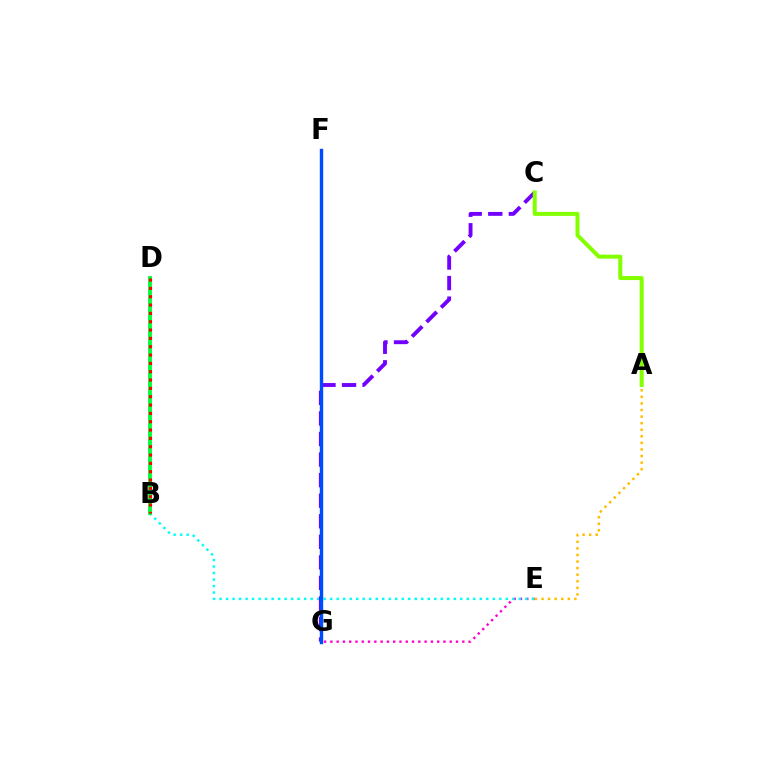{('E', 'G'): [{'color': '#ff00cf', 'line_style': 'dotted', 'thickness': 1.71}], ('B', 'E'): [{'color': '#00fff6', 'line_style': 'dotted', 'thickness': 1.77}], ('B', 'D'): [{'color': '#00ff39', 'line_style': 'solid', 'thickness': 2.79}, {'color': '#ff0000', 'line_style': 'dotted', 'thickness': 2.26}], ('C', 'G'): [{'color': '#7200ff', 'line_style': 'dashed', 'thickness': 2.79}], ('F', 'G'): [{'color': '#004bff', 'line_style': 'solid', 'thickness': 2.45}], ('A', 'E'): [{'color': '#ffbd00', 'line_style': 'dotted', 'thickness': 1.79}], ('A', 'C'): [{'color': '#84ff00', 'line_style': 'solid', 'thickness': 2.88}]}